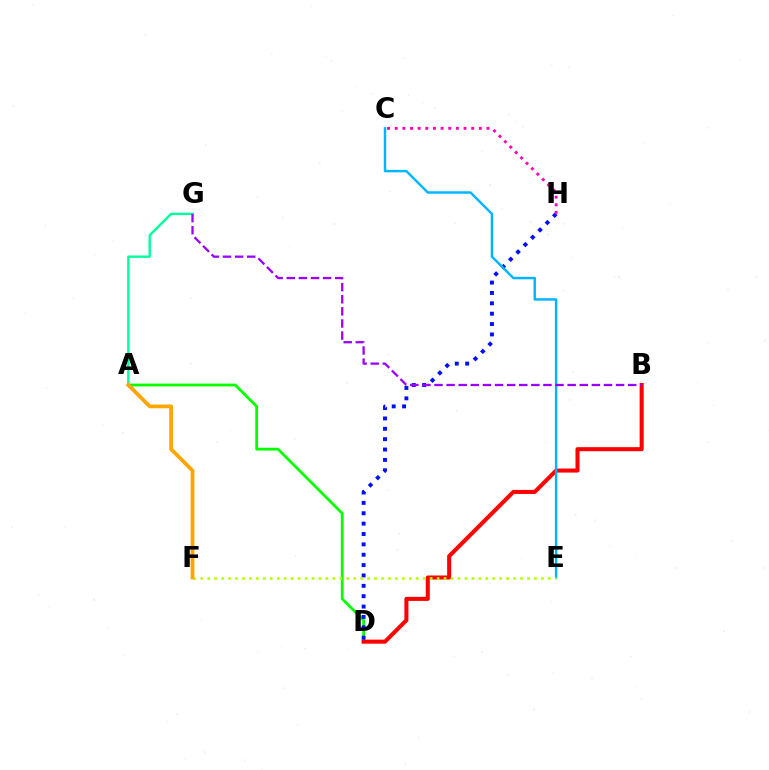{('A', 'D'): [{'color': '#08ff00', 'line_style': 'solid', 'thickness': 2.02}], ('A', 'G'): [{'color': '#00ff9d', 'line_style': 'solid', 'thickness': 1.72}], ('B', 'D'): [{'color': '#ff0000', 'line_style': 'solid', 'thickness': 2.91}], ('D', 'H'): [{'color': '#0010ff', 'line_style': 'dotted', 'thickness': 2.82}], ('C', 'E'): [{'color': '#00b5ff', 'line_style': 'solid', 'thickness': 1.77}], ('E', 'F'): [{'color': '#b3ff00', 'line_style': 'dotted', 'thickness': 1.89}], ('B', 'G'): [{'color': '#9b00ff', 'line_style': 'dashed', 'thickness': 1.64}], ('C', 'H'): [{'color': '#ff00bd', 'line_style': 'dotted', 'thickness': 2.08}], ('A', 'F'): [{'color': '#ffa500', 'line_style': 'solid', 'thickness': 2.72}]}